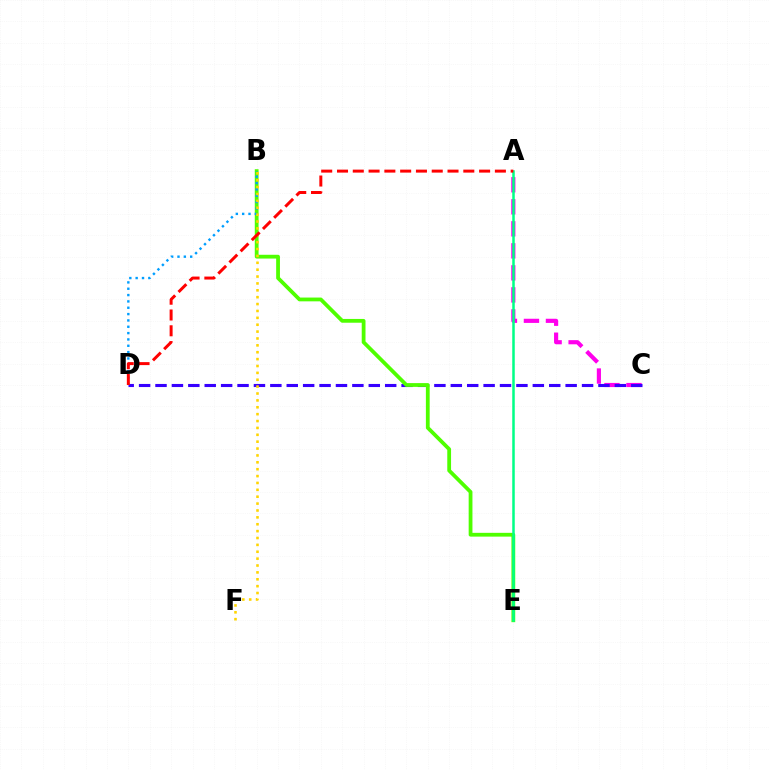{('A', 'C'): [{'color': '#ff00ed', 'line_style': 'dashed', 'thickness': 2.99}], ('C', 'D'): [{'color': '#3700ff', 'line_style': 'dashed', 'thickness': 2.23}], ('B', 'E'): [{'color': '#4fff00', 'line_style': 'solid', 'thickness': 2.72}], ('B', 'D'): [{'color': '#009eff', 'line_style': 'dotted', 'thickness': 1.72}], ('B', 'F'): [{'color': '#ffd500', 'line_style': 'dotted', 'thickness': 1.87}], ('A', 'E'): [{'color': '#00ff86', 'line_style': 'solid', 'thickness': 1.81}], ('A', 'D'): [{'color': '#ff0000', 'line_style': 'dashed', 'thickness': 2.14}]}